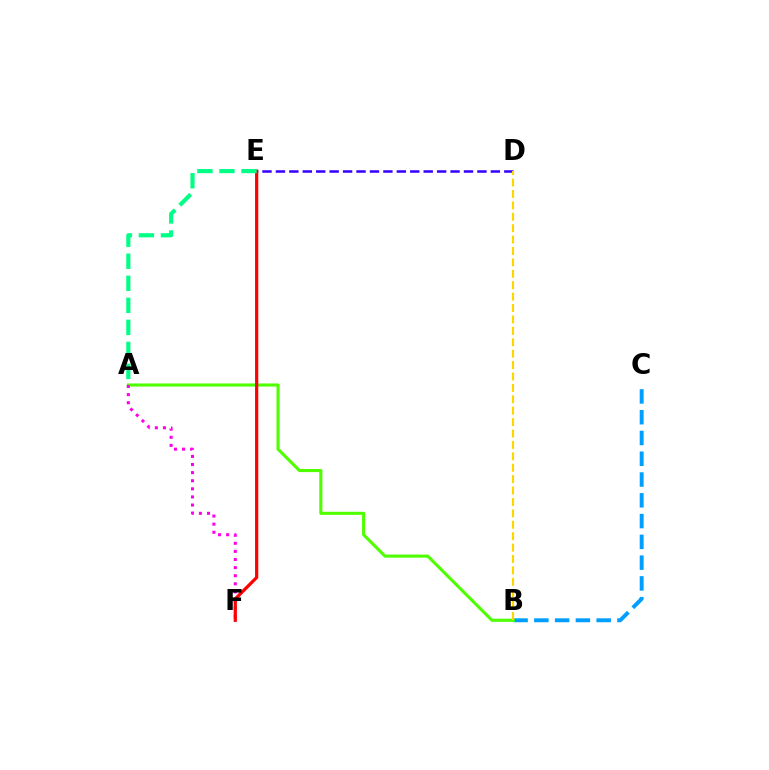{('D', 'E'): [{'color': '#3700ff', 'line_style': 'dashed', 'thickness': 1.83}], ('B', 'C'): [{'color': '#009eff', 'line_style': 'dashed', 'thickness': 2.82}], ('A', 'B'): [{'color': '#4fff00', 'line_style': 'solid', 'thickness': 2.23}], ('A', 'F'): [{'color': '#ff00ed', 'line_style': 'dotted', 'thickness': 2.2}], ('E', 'F'): [{'color': '#ff0000', 'line_style': 'solid', 'thickness': 2.31}], ('A', 'E'): [{'color': '#00ff86', 'line_style': 'dashed', 'thickness': 2.99}], ('B', 'D'): [{'color': '#ffd500', 'line_style': 'dashed', 'thickness': 1.55}]}